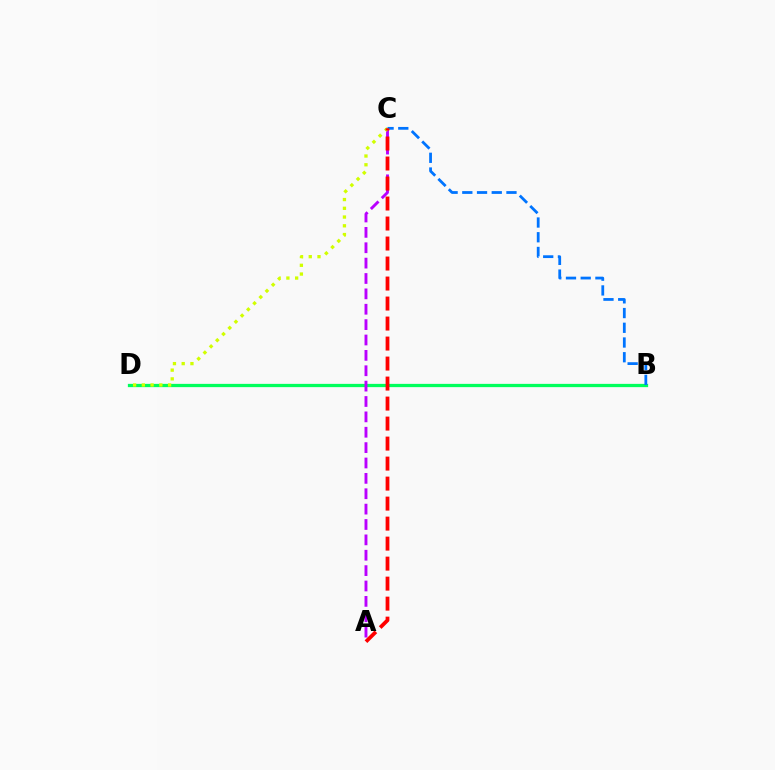{('B', 'D'): [{'color': '#00ff5c', 'line_style': 'solid', 'thickness': 2.35}], ('A', 'C'): [{'color': '#b900ff', 'line_style': 'dashed', 'thickness': 2.09}, {'color': '#ff0000', 'line_style': 'dashed', 'thickness': 2.72}], ('C', 'D'): [{'color': '#d1ff00', 'line_style': 'dotted', 'thickness': 2.38}], ('B', 'C'): [{'color': '#0074ff', 'line_style': 'dashed', 'thickness': 2.0}]}